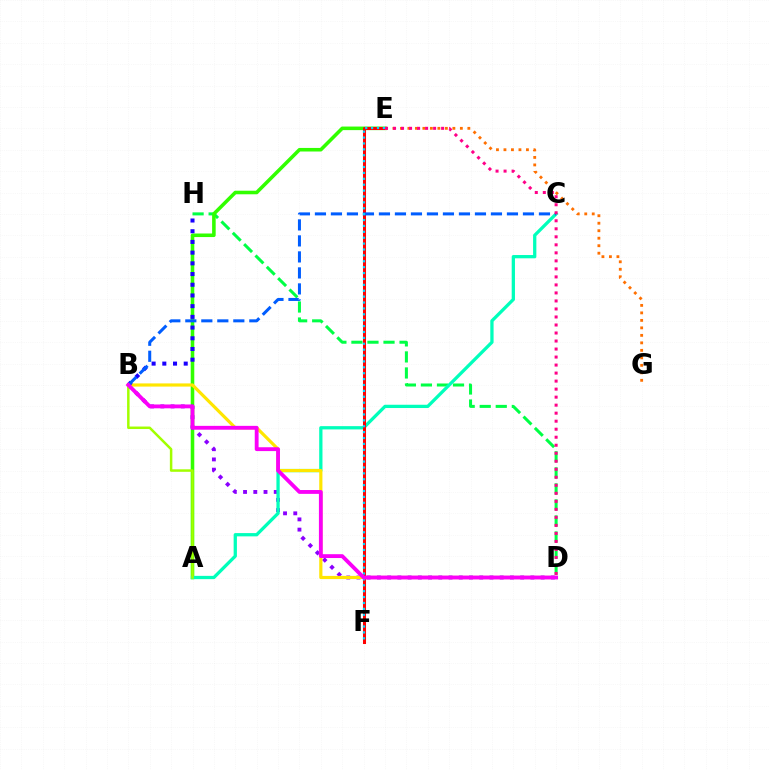{('D', 'H'): [{'color': '#00ff45', 'line_style': 'dashed', 'thickness': 2.18}], ('A', 'E'): [{'color': '#31ff00', 'line_style': 'solid', 'thickness': 2.57}], ('B', 'D'): [{'color': '#8a00ff', 'line_style': 'dotted', 'thickness': 2.78}, {'color': '#ffe600', 'line_style': 'solid', 'thickness': 2.29}, {'color': '#fa00f9', 'line_style': 'solid', 'thickness': 2.76}], ('A', 'C'): [{'color': '#00ffbb', 'line_style': 'solid', 'thickness': 2.36}], ('B', 'H'): [{'color': '#1900ff', 'line_style': 'dotted', 'thickness': 2.91}], ('E', 'F'): [{'color': '#ff0000', 'line_style': 'solid', 'thickness': 2.19}, {'color': '#00d3ff', 'line_style': 'dotted', 'thickness': 1.6}], ('E', 'G'): [{'color': '#ff7000', 'line_style': 'dotted', 'thickness': 2.04}], ('B', 'C'): [{'color': '#005dff', 'line_style': 'dashed', 'thickness': 2.17}], ('A', 'B'): [{'color': '#a2ff00', 'line_style': 'solid', 'thickness': 1.79}], ('D', 'E'): [{'color': '#ff0088', 'line_style': 'dotted', 'thickness': 2.18}]}